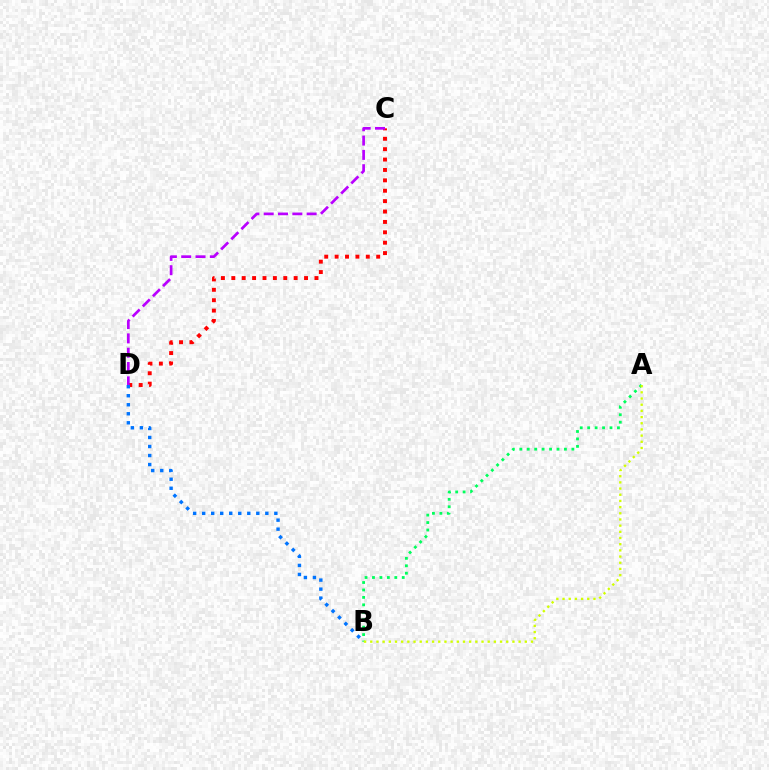{('C', 'D'): [{'color': '#ff0000', 'line_style': 'dotted', 'thickness': 2.82}, {'color': '#b900ff', 'line_style': 'dashed', 'thickness': 1.94}], ('B', 'D'): [{'color': '#0074ff', 'line_style': 'dotted', 'thickness': 2.45}], ('A', 'B'): [{'color': '#00ff5c', 'line_style': 'dotted', 'thickness': 2.02}, {'color': '#d1ff00', 'line_style': 'dotted', 'thickness': 1.68}]}